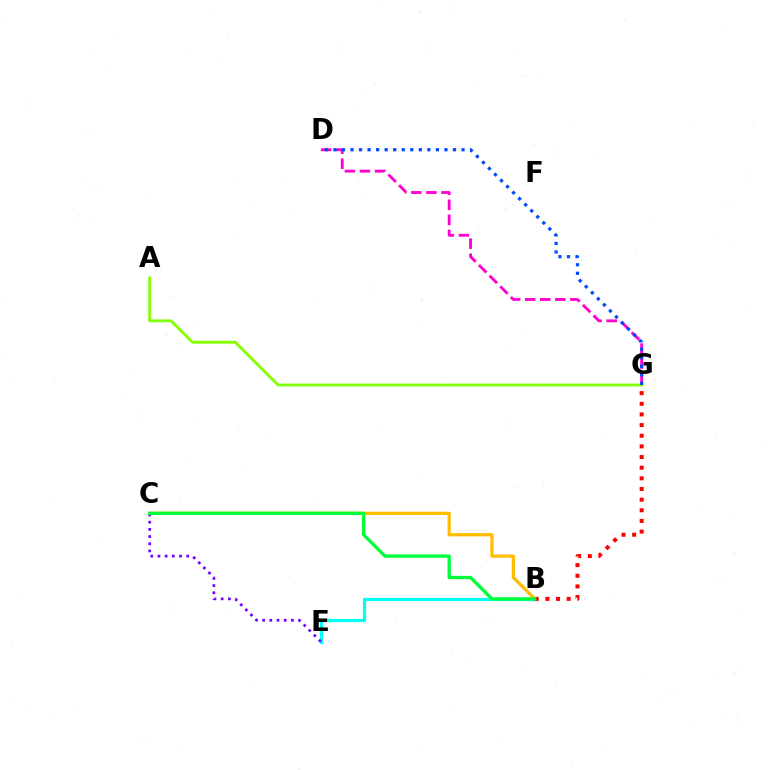{('D', 'G'): [{'color': '#ff00cf', 'line_style': 'dashed', 'thickness': 2.05}, {'color': '#004bff', 'line_style': 'dotted', 'thickness': 2.32}], ('A', 'G'): [{'color': '#84ff00', 'line_style': 'solid', 'thickness': 2.06}], ('B', 'C'): [{'color': '#ffbd00', 'line_style': 'solid', 'thickness': 2.34}, {'color': '#00ff39', 'line_style': 'solid', 'thickness': 2.39}], ('B', 'E'): [{'color': '#00fff6', 'line_style': 'solid', 'thickness': 2.3}], ('C', 'E'): [{'color': '#7200ff', 'line_style': 'dotted', 'thickness': 1.95}], ('B', 'G'): [{'color': '#ff0000', 'line_style': 'dotted', 'thickness': 2.89}]}